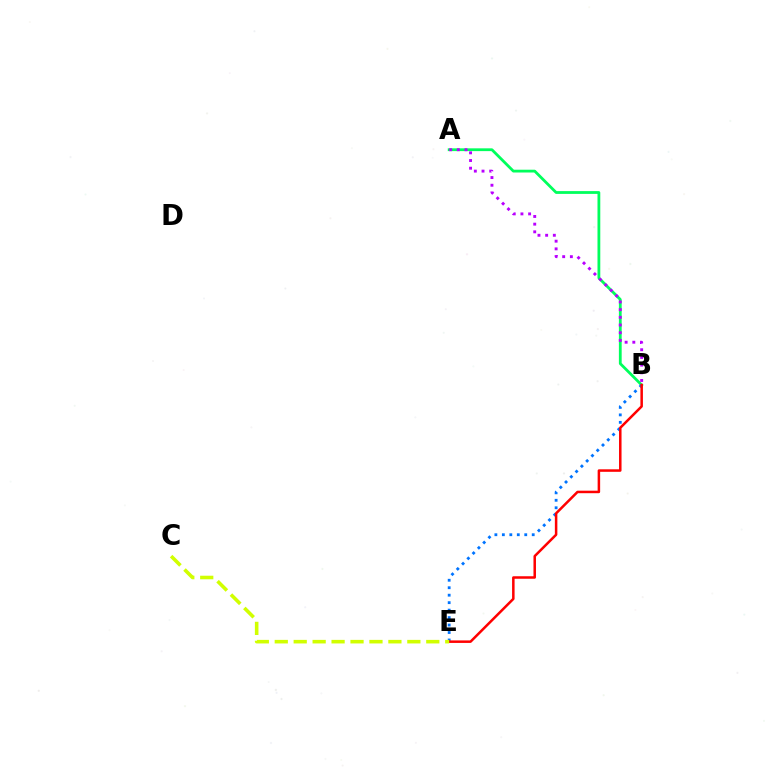{('A', 'B'): [{'color': '#00ff5c', 'line_style': 'solid', 'thickness': 2.01}, {'color': '#b900ff', 'line_style': 'dotted', 'thickness': 2.09}], ('B', 'E'): [{'color': '#0074ff', 'line_style': 'dotted', 'thickness': 2.03}, {'color': '#ff0000', 'line_style': 'solid', 'thickness': 1.81}], ('C', 'E'): [{'color': '#d1ff00', 'line_style': 'dashed', 'thickness': 2.57}]}